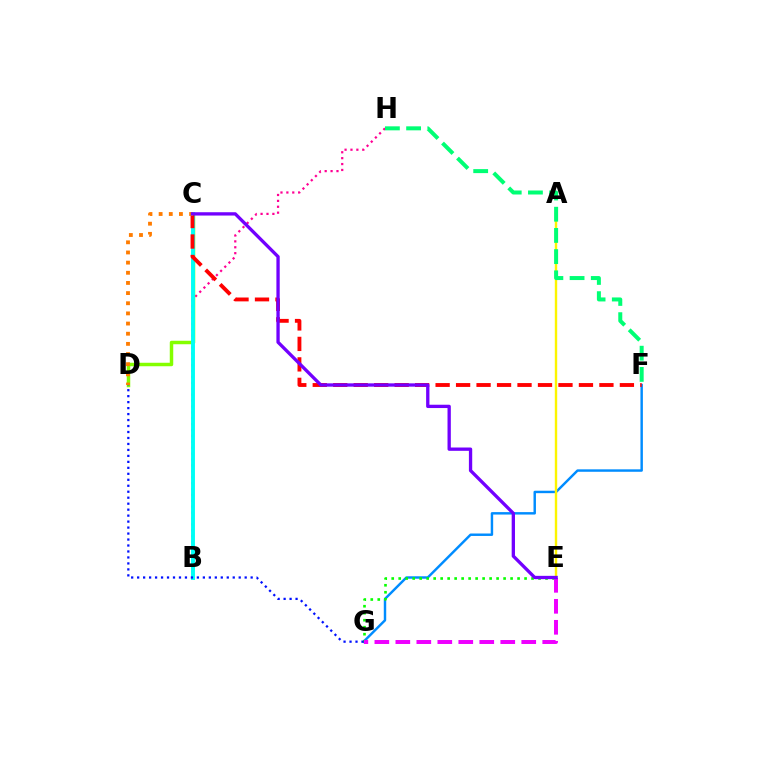{('B', 'H'): [{'color': '#ff0094', 'line_style': 'dotted', 'thickness': 1.6}], ('C', 'D'): [{'color': '#84ff00', 'line_style': 'solid', 'thickness': 2.5}, {'color': '#ff7c00', 'line_style': 'dotted', 'thickness': 2.76}], ('F', 'G'): [{'color': '#008cff', 'line_style': 'solid', 'thickness': 1.76}], ('B', 'C'): [{'color': '#00fff6', 'line_style': 'solid', 'thickness': 2.81}], ('C', 'F'): [{'color': '#ff0000', 'line_style': 'dashed', 'thickness': 2.78}], ('E', 'G'): [{'color': '#08ff00', 'line_style': 'dotted', 'thickness': 1.9}, {'color': '#ee00ff', 'line_style': 'dashed', 'thickness': 2.85}], ('A', 'E'): [{'color': '#fcf500', 'line_style': 'solid', 'thickness': 1.73}], ('F', 'H'): [{'color': '#00ff74', 'line_style': 'dashed', 'thickness': 2.88}], ('D', 'G'): [{'color': '#0010ff', 'line_style': 'dotted', 'thickness': 1.62}], ('C', 'E'): [{'color': '#7200ff', 'line_style': 'solid', 'thickness': 2.39}]}